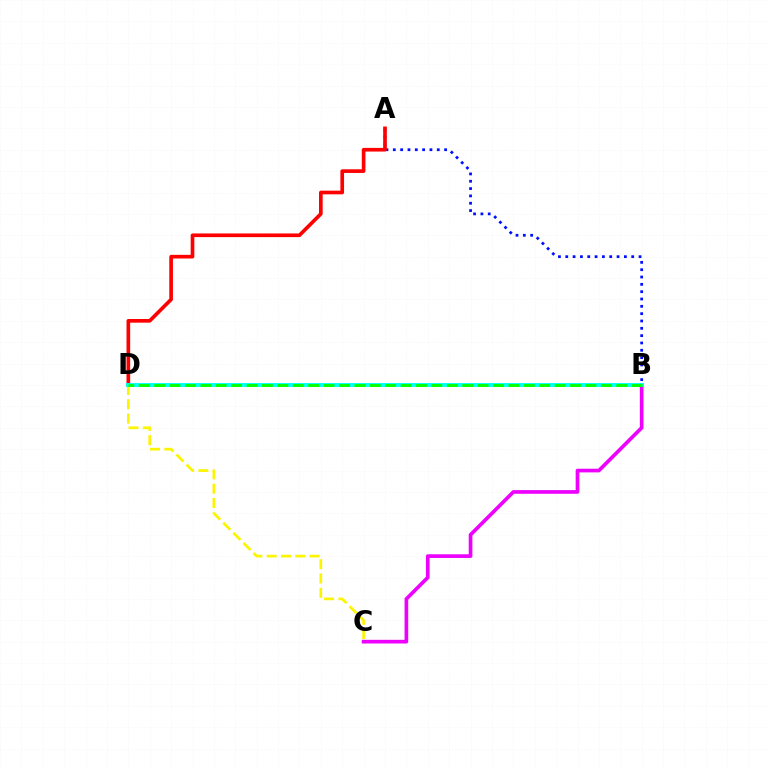{('C', 'D'): [{'color': '#fcf500', 'line_style': 'dashed', 'thickness': 1.94}], ('B', 'C'): [{'color': '#ee00ff', 'line_style': 'solid', 'thickness': 2.65}], ('A', 'B'): [{'color': '#0010ff', 'line_style': 'dotted', 'thickness': 1.99}], ('A', 'D'): [{'color': '#ff0000', 'line_style': 'solid', 'thickness': 2.63}], ('B', 'D'): [{'color': '#00fff6', 'line_style': 'solid', 'thickness': 2.79}, {'color': '#08ff00', 'line_style': 'dashed', 'thickness': 2.09}]}